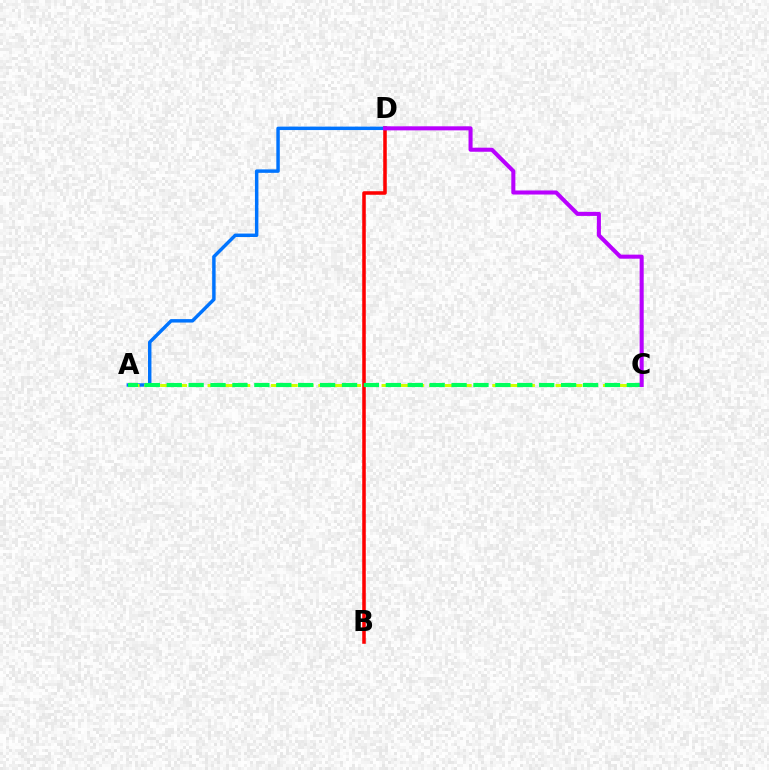{('B', 'D'): [{'color': '#ff0000', 'line_style': 'solid', 'thickness': 2.55}], ('A', 'D'): [{'color': '#0074ff', 'line_style': 'solid', 'thickness': 2.48}], ('A', 'C'): [{'color': '#d1ff00', 'line_style': 'dashed', 'thickness': 2.15}, {'color': '#00ff5c', 'line_style': 'dashed', 'thickness': 2.98}], ('C', 'D'): [{'color': '#b900ff', 'line_style': 'solid', 'thickness': 2.92}]}